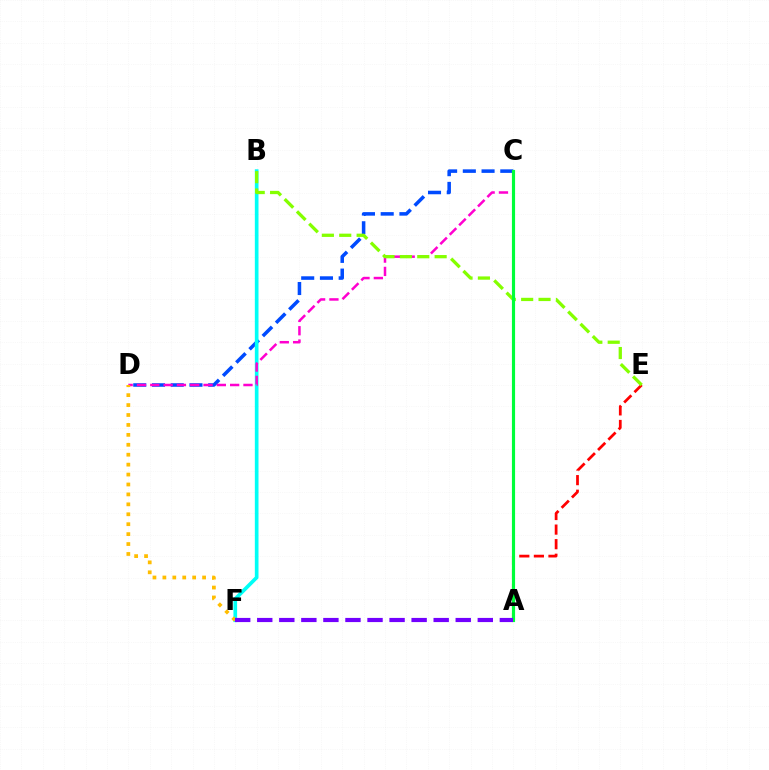{('C', 'D'): [{'color': '#004bff', 'line_style': 'dashed', 'thickness': 2.54}, {'color': '#ff00cf', 'line_style': 'dashed', 'thickness': 1.81}], ('B', 'F'): [{'color': '#00fff6', 'line_style': 'solid', 'thickness': 2.64}], ('D', 'F'): [{'color': '#ffbd00', 'line_style': 'dotted', 'thickness': 2.7}], ('A', 'E'): [{'color': '#ff0000', 'line_style': 'dashed', 'thickness': 1.98}], ('B', 'E'): [{'color': '#84ff00', 'line_style': 'dashed', 'thickness': 2.36}], ('A', 'C'): [{'color': '#00ff39', 'line_style': 'solid', 'thickness': 2.27}], ('A', 'F'): [{'color': '#7200ff', 'line_style': 'dashed', 'thickness': 3.0}]}